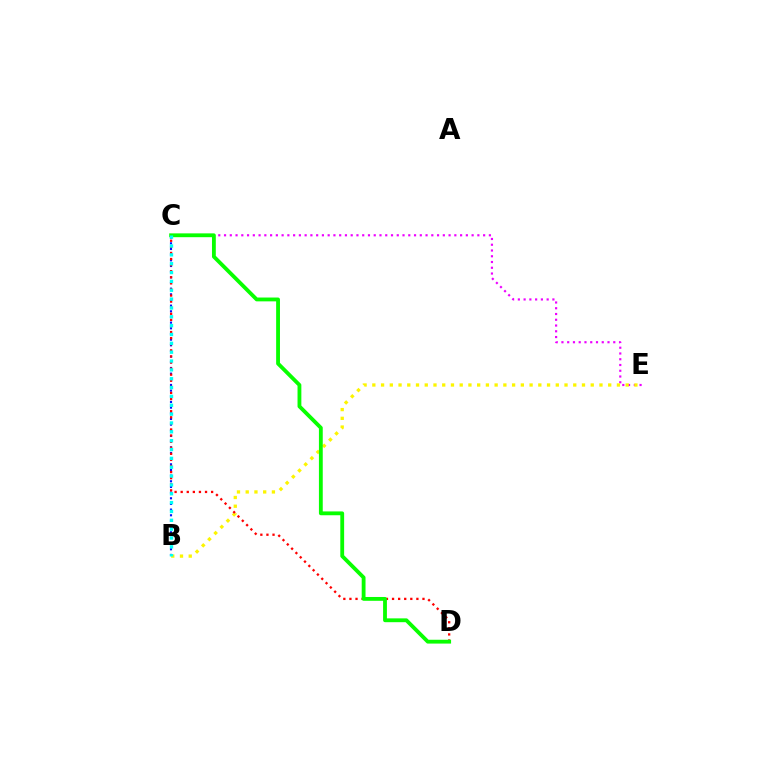{('B', 'C'): [{'color': '#0010ff', 'line_style': 'dotted', 'thickness': 1.54}, {'color': '#00fff6', 'line_style': 'dotted', 'thickness': 2.4}], ('C', 'E'): [{'color': '#ee00ff', 'line_style': 'dotted', 'thickness': 1.56}], ('B', 'E'): [{'color': '#fcf500', 'line_style': 'dotted', 'thickness': 2.37}], ('C', 'D'): [{'color': '#ff0000', 'line_style': 'dotted', 'thickness': 1.65}, {'color': '#08ff00', 'line_style': 'solid', 'thickness': 2.75}]}